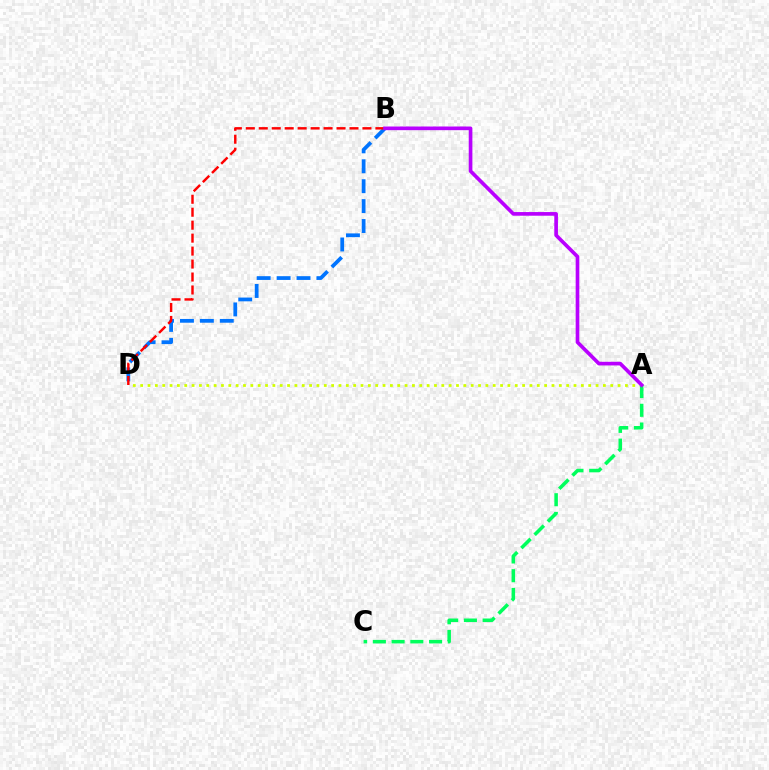{('A', 'D'): [{'color': '#d1ff00', 'line_style': 'dotted', 'thickness': 2.0}], ('A', 'C'): [{'color': '#00ff5c', 'line_style': 'dashed', 'thickness': 2.55}], ('B', 'D'): [{'color': '#0074ff', 'line_style': 'dashed', 'thickness': 2.71}, {'color': '#ff0000', 'line_style': 'dashed', 'thickness': 1.76}], ('A', 'B'): [{'color': '#b900ff', 'line_style': 'solid', 'thickness': 2.63}]}